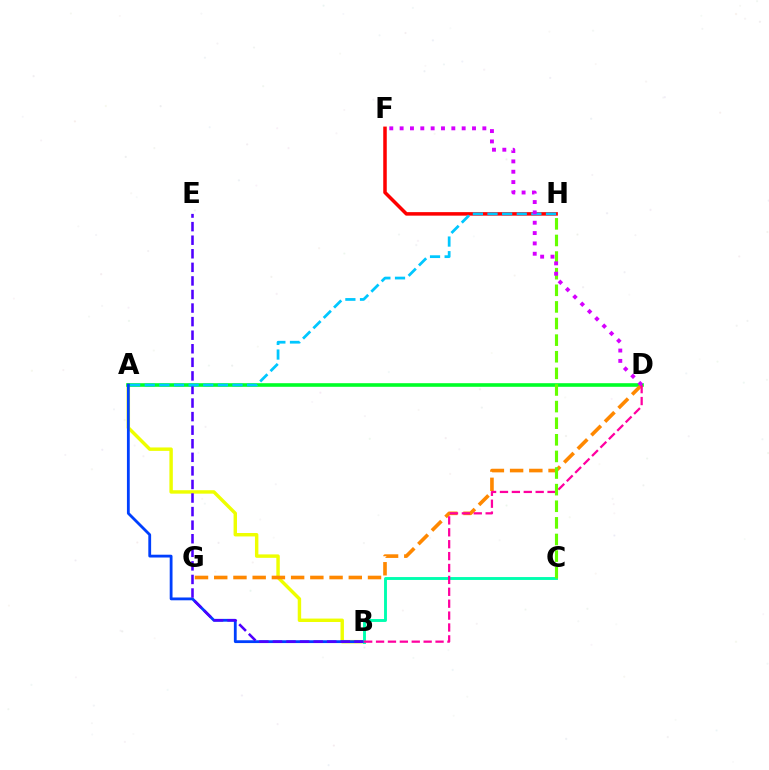{('A', 'B'): [{'color': '#eeff00', 'line_style': 'solid', 'thickness': 2.47}, {'color': '#003fff', 'line_style': 'solid', 'thickness': 2.02}], ('A', 'D'): [{'color': '#00ff27', 'line_style': 'solid', 'thickness': 2.6}], ('D', 'G'): [{'color': '#ff8800', 'line_style': 'dashed', 'thickness': 2.61}], ('F', 'H'): [{'color': '#ff0000', 'line_style': 'solid', 'thickness': 2.53}], ('B', 'C'): [{'color': '#00ffaf', 'line_style': 'solid', 'thickness': 2.09}], ('B', 'D'): [{'color': '#ff00a0', 'line_style': 'dashed', 'thickness': 1.62}], ('B', 'E'): [{'color': '#4f00ff', 'line_style': 'dashed', 'thickness': 1.84}], ('A', 'H'): [{'color': '#00c7ff', 'line_style': 'dashed', 'thickness': 1.99}], ('C', 'H'): [{'color': '#66ff00', 'line_style': 'dashed', 'thickness': 2.26}], ('D', 'F'): [{'color': '#d600ff', 'line_style': 'dotted', 'thickness': 2.81}]}